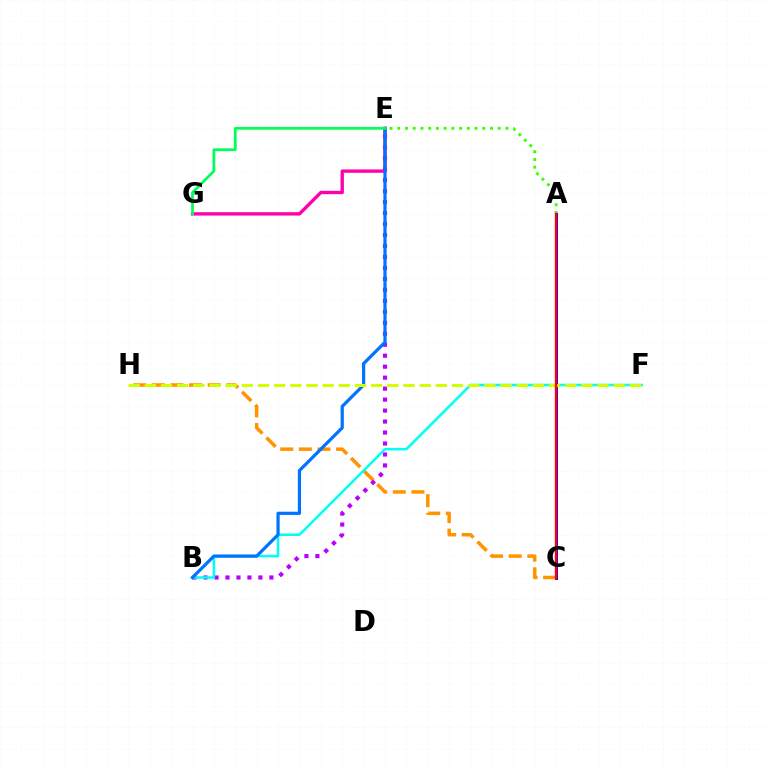{('C', 'H'): [{'color': '#ff9400', 'line_style': 'dashed', 'thickness': 2.53}], ('B', 'E'): [{'color': '#b900ff', 'line_style': 'dotted', 'thickness': 2.98}, {'color': '#0074ff', 'line_style': 'solid', 'thickness': 2.32}], ('E', 'G'): [{'color': '#ff00ac', 'line_style': 'solid', 'thickness': 2.42}, {'color': '#00ff5c', 'line_style': 'solid', 'thickness': 1.99}], ('A', 'E'): [{'color': '#3dff00', 'line_style': 'dotted', 'thickness': 2.1}], ('B', 'F'): [{'color': '#00fff6', 'line_style': 'solid', 'thickness': 1.82}], ('A', 'C'): [{'color': '#2500ff', 'line_style': 'solid', 'thickness': 2.14}, {'color': '#ff0000', 'line_style': 'solid', 'thickness': 1.7}], ('F', 'H'): [{'color': '#d1ff00', 'line_style': 'dashed', 'thickness': 2.2}]}